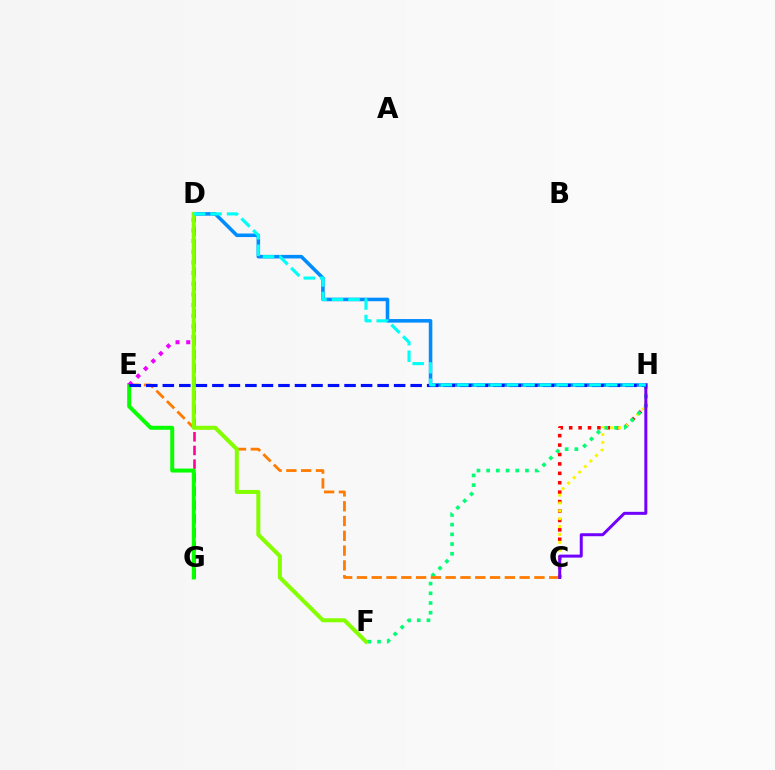{('D', 'H'): [{'color': '#008cff', 'line_style': 'solid', 'thickness': 2.56}, {'color': '#00fff6', 'line_style': 'dashed', 'thickness': 2.25}], ('C', 'H'): [{'color': '#ff0000', 'line_style': 'dotted', 'thickness': 2.56}, {'color': '#fcf500', 'line_style': 'dotted', 'thickness': 2.13}, {'color': '#7200ff', 'line_style': 'solid', 'thickness': 2.16}], ('F', 'H'): [{'color': '#00ff74', 'line_style': 'dotted', 'thickness': 2.64}], ('C', 'E'): [{'color': '#ff7c00', 'line_style': 'dashed', 'thickness': 2.01}], ('D', 'G'): [{'color': '#ff0094', 'line_style': 'dashed', 'thickness': 1.86}], ('E', 'G'): [{'color': '#08ff00', 'line_style': 'solid', 'thickness': 2.85}], ('D', 'E'): [{'color': '#ee00ff', 'line_style': 'dotted', 'thickness': 2.9}], ('E', 'H'): [{'color': '#0010ff', 'line_style': 'dashed', 'thickness': 2.24}], ('D', 'F'): [{'color': '#84ff00', 'line_style': 'solid', 'thickness': 2.89}]}